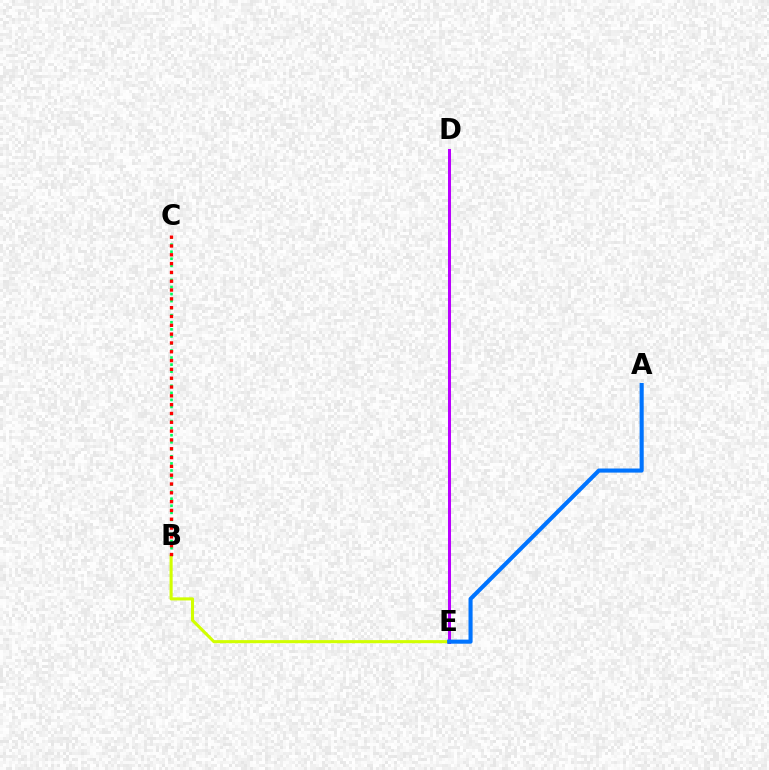{('B', 'C'): [{'color': '#00ff5c', 'line_style': 'dotted', 'thickness': 1.92}, {'color': '#ff0000', 'line_style': 'dotted', 'thickness': 2.4}], ('B', 'E'): [{'color': '#d1ff00', 'line_style': 'solid', 'thickness': 2.21}], ('D', 'E'): [{'color': '#b900ff', 'line_style': 'solid', 'thickness': 2.17}], ('A', 'E'): [{'color': '#0074ff', 'line_style': 'solid', 'thickness': 2.94}]}